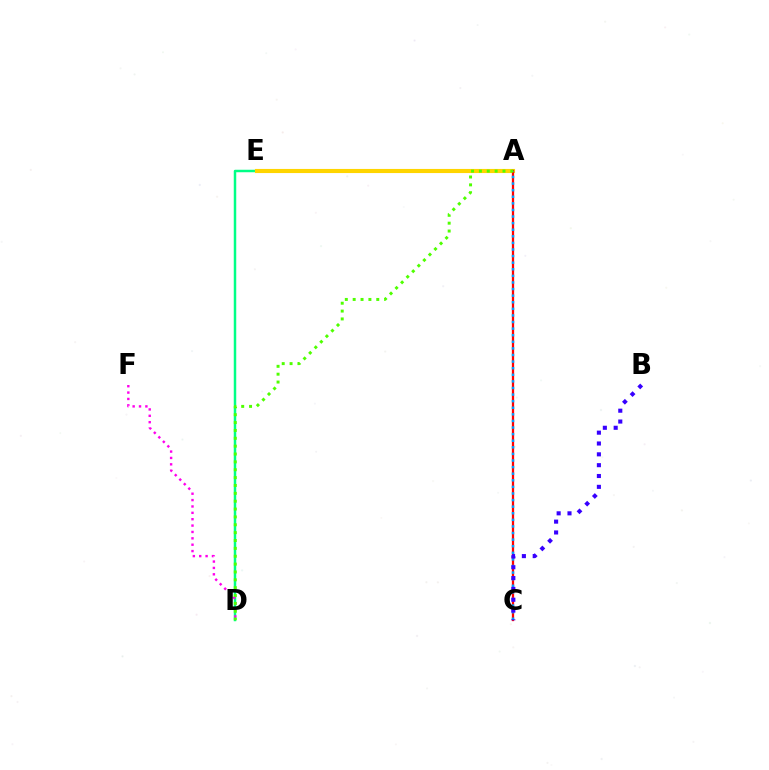{('D', 'E'): [{'color': '#00ff86', 'line_style': 'solid', 'thickness': 1.79}], ('A', 'E'): [{'color': '#ffd500', 'line_style': 'solid', 'thickness': 2.96}], ('D', 'F'): [{'color': '#ff00ed', 'line_style': 'dotted', 'thickness': 1.73}], ('A', 'C'): [{'color': '#ff0000', 'line_style': 'solid', 'thickness': 1.64}, {'color': '#009eff', 'line_style': 'dotted', 'thickness': 1.79}], ('A', 'D'): [{'color': '#4fff00', 'line_style': 'dotted', 'thickness': 2.14}], ('B', 'C'): [{'color': '#3700ff', 'line_style': 'dotted', 'thickness': 2.94}]}